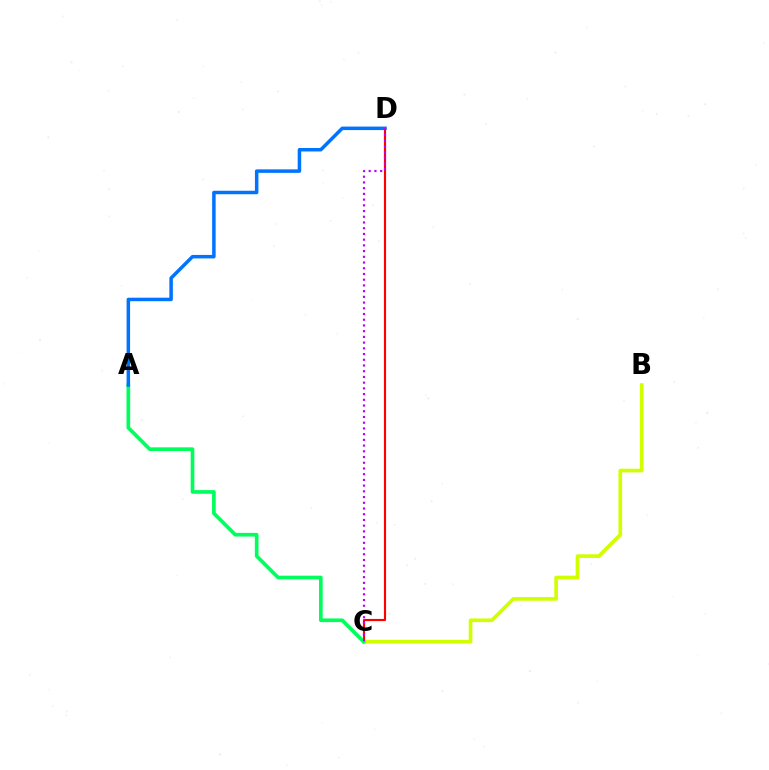{('C', 'D'): [{'color': '#ff0000', 'line_style': 'solid', 'thickness': 1.54}, {'color': '#b900ff', 'line_style': 'dotted', 'thickness': 1.55}], ('B', 'C'): [{'color': '#d1ff00', 'line_style': 'solid', 'thickness': 2.65}], ('A', 'C'): [{'color': '#00ff5c', 'line_style': 'solid', 'thickness': 2.65}], ('A', 'D'): [{'color': '#0074ff', 'line_style': 'solid', 'thickness': 2.52}]}